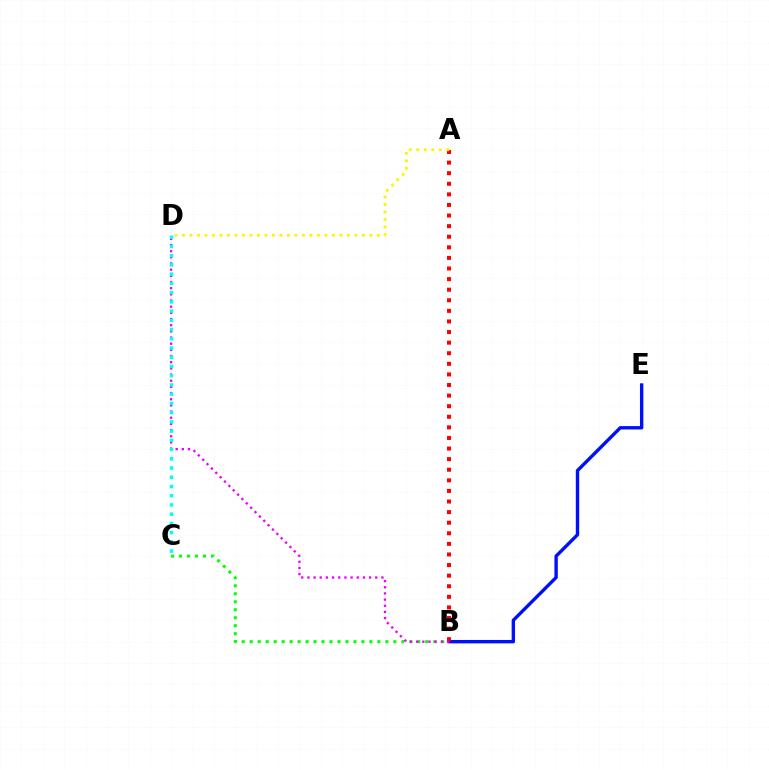{('B', 'C'): [{'color': '#08ff00', 'line_style': 'dotted', 'thickness': 2.17}], ('B', 'E'): [{'color': '#0010ff', 'line_style': 'solid', 'thickness': 2.43}], ('B', 'D'): [{'color': '#ee00ff', 'line_style': 'dotted', 'thickness': 1.68}], ('C', 'D'): [{'color': '#00fff6', 'line_style': 'dotted', 'thickness': 2.51}], ('A', 'B'): [{'color': '#ff0000', 'line_style': 'dotted', 'thickness': 2.88}], ('A', 'D'): [{'color': '#fcf500', 'line_style': 'dotted', 'thickness': 2.04}]}